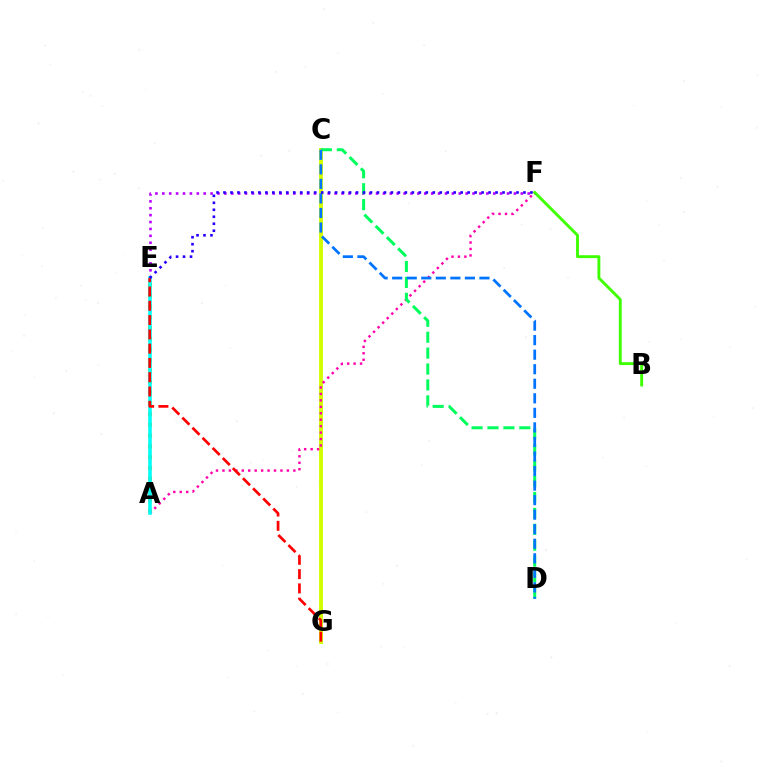{('E', 'F'): [{'color': '#b900ff', 'line_style': 'dotted', 'thickness': 1.87}, {'color': '#2500ff', 'line_style': 'dotted', 'thickness': 1.9}], ('C', 'G'): [{'color': '#d1ff00', 'line_style': 'solid', 'thickness': 2.81}], ('A', 'E'): [{'color': '#ff9400', 'line_style': 'dotted', 'thickness': 2.92}, {'color': '#00fff6', 'line_style': 'solid', 'thickness': 2.59}], ('A', 'F'): [{'color': '#ff00ac', 'line_style': 'dotted', 'thickness': 1.75}], ('C', 'D'): [{'color': '#00ff5c', 'line_style': 'dashed', 'thickness': 2.16}, {'color': '#0074ff', 'line_style': 'dashed', 'thickness': 1.98}], ('E', 'G'): [{'color': '#ff0000', 'line_style': 'dashed', 'thickness': 1.94}], ('B', 'F'): [{'color': '#3dff00', 'line_style': 'solid', 'thickness': 2.07}]}